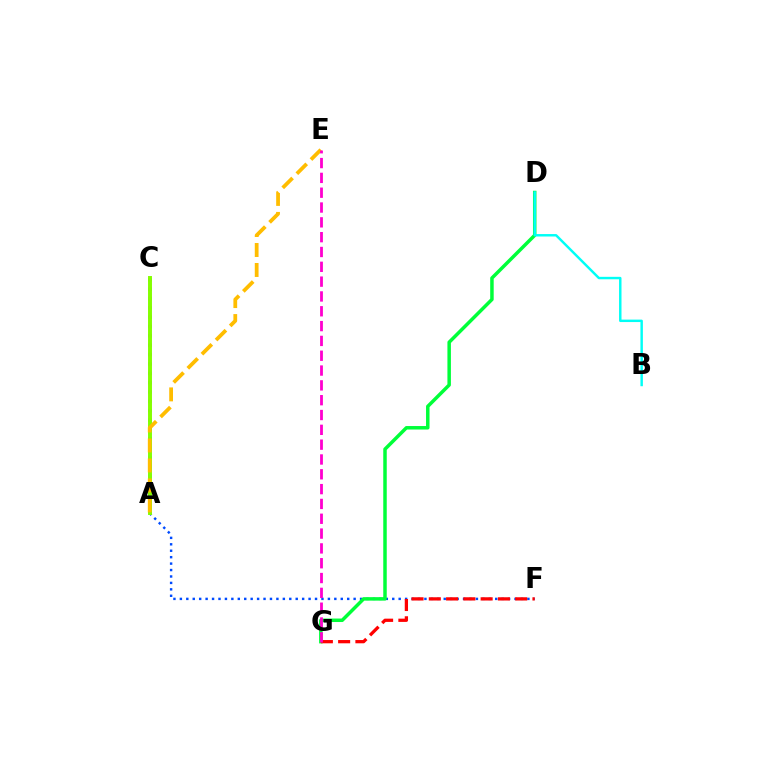{('A', 'F'): [{'color': '#004bff', 'line_style': 'dotted', 'thickness': 1.75}], ('D', 'G'): [{'color': '#00ff39', 'line_style': 'solid', 'thickness': 2.51}], ('A', 'C'): [{'color': '#7200ff', 'line_style': 'dotted', 'thickness': 2.54}, {'color': '#84ff00', 'line_style': 'solid', 'thickness': 2.84}], ('F', 'G'): [{'color': '#ff0000', 'line_style': 'dashed', 'thickness': 2.35}], ('A', 'E'): [{'color': '#ffbd00', 'line_style': 'dashed', 'thickness': 2.71}], ('E', 'G'): [{'color': '#ff00cf', 'line_style': 'dashed', 'thickness': 2.01}], ('B', 'D'): [{'color': '#00fff6', 'line_style': 'solid', 'thickness': 1.76}]}